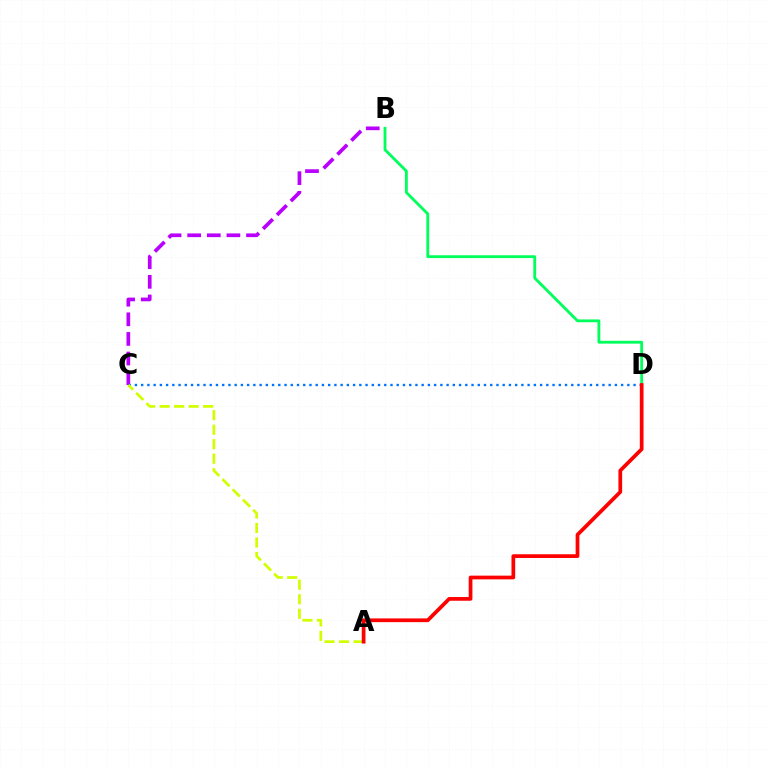{('B', 'C'): [{'color': '#b900ff', 'line_style': 'dashed', 'thickness': 2.67}], ('B', 'D'): [{'color': '#00ff5c', 'line_style': 'solid', 'thickness': 2.03}], ('C', 'D'): [{'color': '#0074ff', 'line_style': 'dotted', 'thickness': 1.69}], ('A', 'C'): [{'color': '#d1ff00', 'line_style': 'dashed', 'thickness': 1.97}], ('A', 'D'): [{'color': '#ff0000', 'line_style': 'solid', 'thickness': 2.68}]}